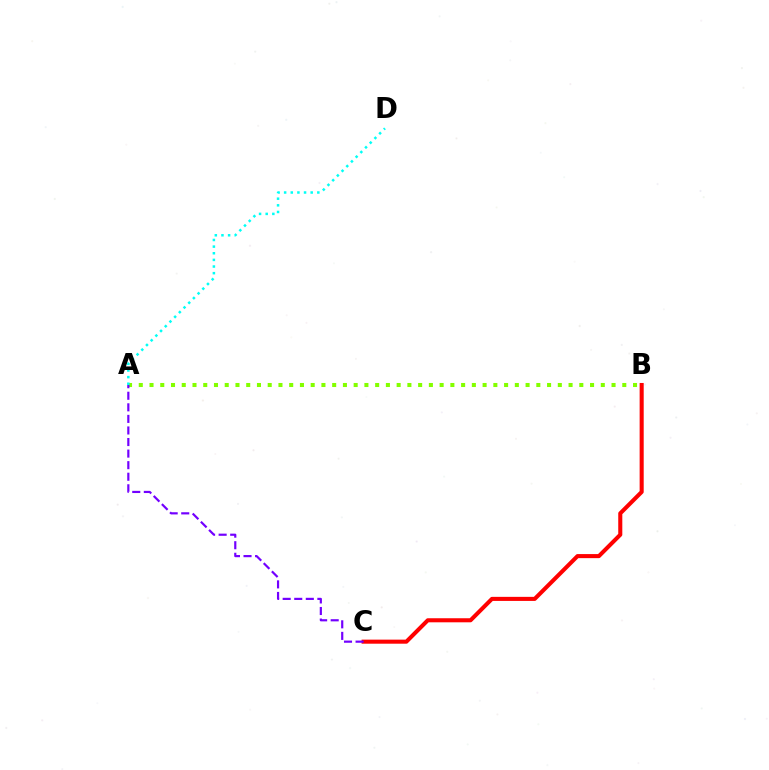{('A', 'B'): [{'color': '#84ff00', 'line_style': 'dotted', 'thickness': 2.92}], ('A', 'D'): [{'color': '#00fff6', 'line_style': 'dotted', 'thickness': 1.8}], ('B', 'C'): [{'color': '#ff0000', 'line_style': 'solid', 'thickness': 2.93}], ('A', 'C'): [{'color': '#7200ff', 'line_style': 'dashed', 'thickness': 1.57}]}